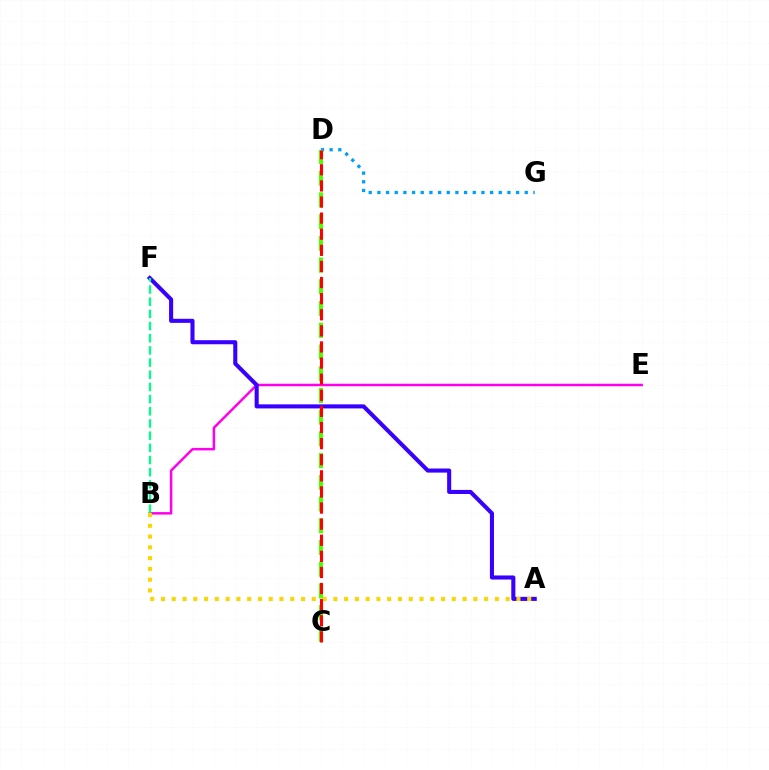{('B', 'E'): [{'color': '#ff00ed', 'line_style': 'solid', 'thickness': 1.8}], ('D', 'G'): [{'color': '#009eff', 'line_style': 'dotted', 'thickness': 2.36}], ('A', 'F'): [{'color': '#3700ff', 'line_style': 'solid', 'thickness': 2.93}], ('A', 'B'): [{'color': '#ffd500', 'line_style': 'dotted', 'thickness': 2.93}], ('C', 'D'): [{'color': '#4fff00', 'line_style': 'dashed', 'thickness': 2.95}, {'color': '#ff0000', 'line_style': 'dashed', 'thickness': 2.19}], ('B', 'F'): [{'color': '#00ff86', 'line_style': 'dashed', 'thickness': 1.65}]}